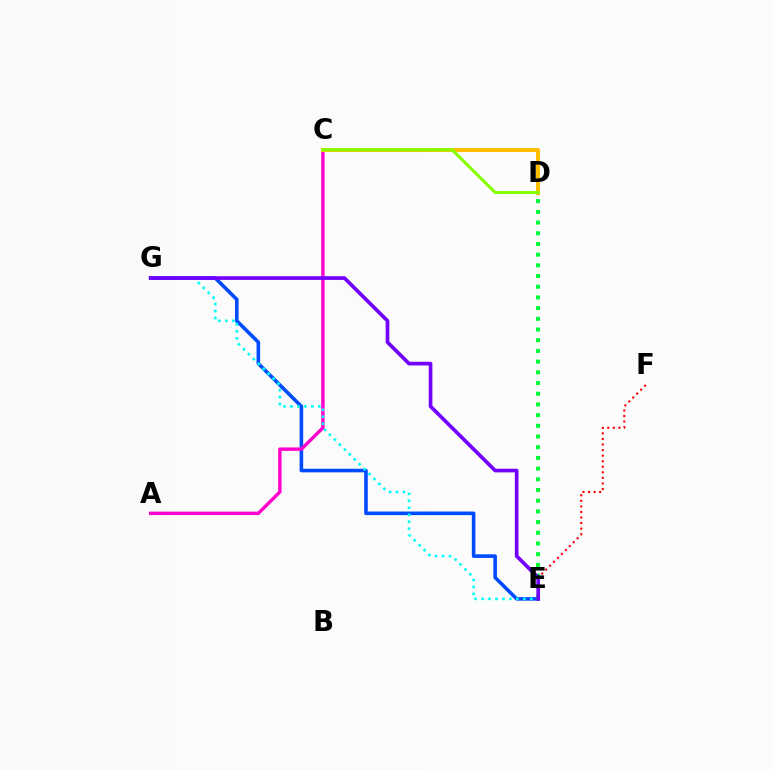{('E', 'G'): [{'color': '#004bff', 'line_style': 'solid', 'thickness': 2.58}, {'color': '#00fff6', 'line_style': 'dotted', 'thickness': 1.89}, {'color': '#7200ff', 'line_style': 'solid', 'thickness': 2.64}], ('A', 'C'): [{'color': '#ff00cf', 'line_style': 'solid', 'thickness': 2.46}], ('D', 'E'): [{'color': '#00ff39', 'line_style': 'dotted', 'thickness': 2.91}], ('C', 'D'): [{'color': '#ffbd00', 'line_style': 'solid', 'thickness': 2.89}, {'color': '#84ff00', 'line_style': 'solid', 'thickness': 2.2}], ('E', 'F'): [{'color': '#ff0000', 'line_style': 'dotted', 'thickness': 1.51}]}